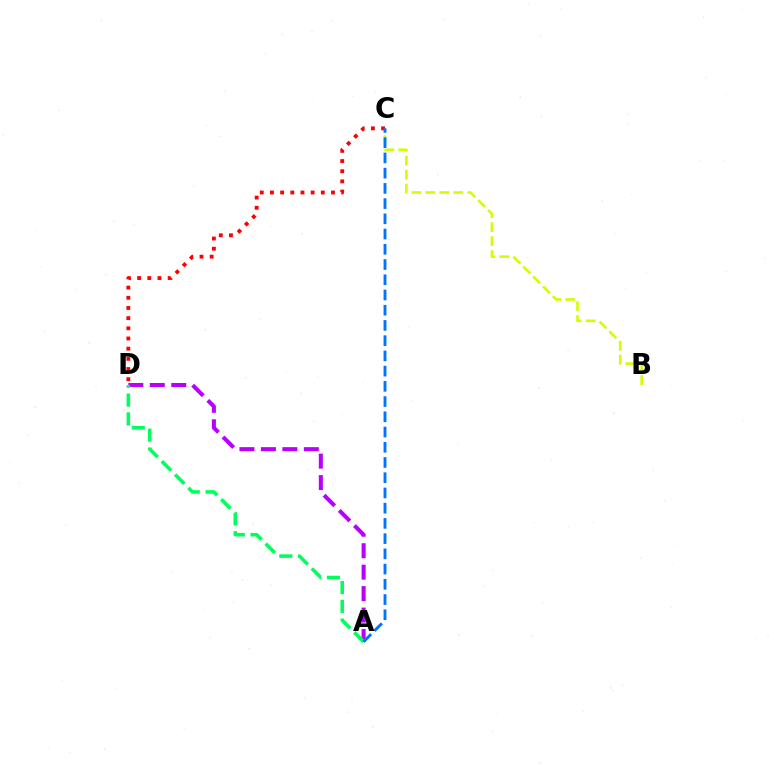{('B', 'C'): [{'color': '#d1ff00', 'line_style': 'dashed', 'thickness': 1.9}], ('C', 'D'): [{'color': '#ff0000', 'line_style': 'dotted', 'thickness': 2.76}], ('A', 'D'): [{'color': '#b900ff', 'line_style': 'dashed', 'thickness': 2.92}, {'color': '#00ff5c', 'line_style': 'dashed', 'thickness': 2.56}], ('A', 'C'): [{'color': '#0074ff', 'line_style': 'dashed', 'thickness': 2.07}]}